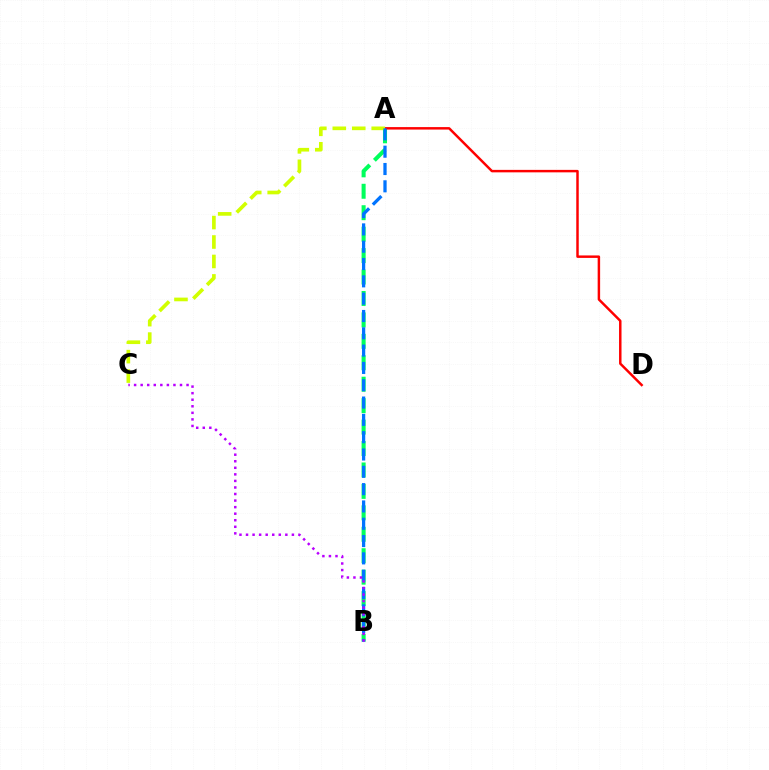{('A', 'B'): [{'color': '#00ff5c', 'line_style': 'dashed', 'thickness': 2.91}, {'color': '#0074ff', 'line_style': 'dashed', 'thickness': 2.35}], ('A', 'D'): [{'color': '#ff0000', 'line_style': 'solid', 'thickness': 1.78}], ('A', 'C'): [{'color': '#d1ff00', 'line_style': 'dashed', 'thickness': 2.64}], ('B', 'C'): [{'color': '#b900ff', 'line_style': 'dotted', 'thickness': 1.78}]}